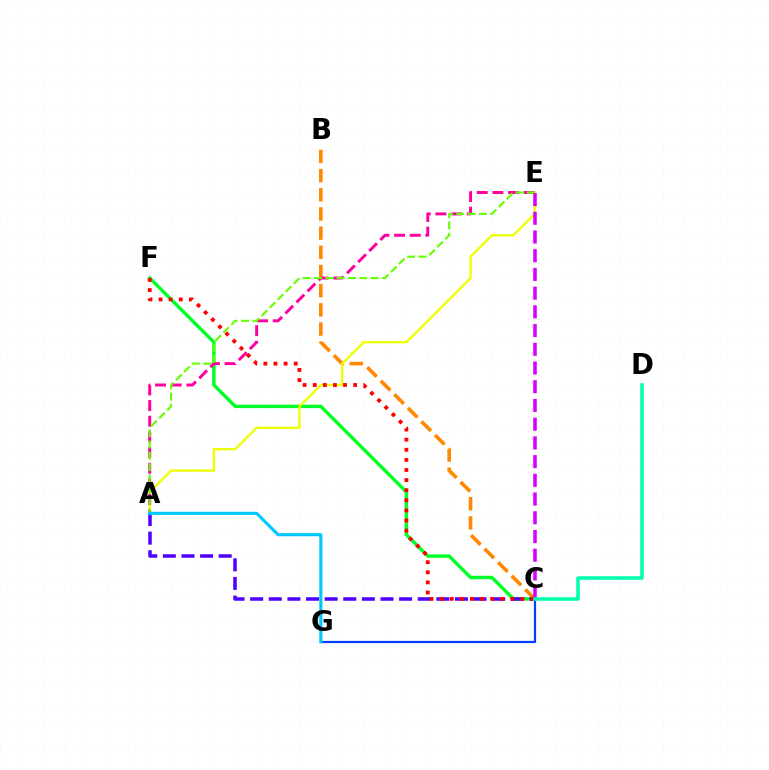{('B', 'C'): [{'color': '#ff8800', 'line_style': 'dashed', 'thickness': 2.6}], ('C', 'G'): [{'color': '#003fff', 'line_style': 'solid', 'thickness': 1.6}], ('C', 'F'): [{'color': '#00ff27', 'line_style': 'solid', 'thickness': 2.46}, {'color': '#ff0000', 'line_style': 'dotted', 'thickness': 2.75}], ('A', 'E'): [{'color': '#eeff00', 'line_style': 'solid', 'thickness': 1.67}, {'color': '#ff00a0', 'line_style': 'dashed', 'thickness': 2.13}, {'color': '#66ff00', 'line_style': 'dashed', 'thickness': 1.54}], ('C', 'E'): [{'color': '#d600ff', 'line_style': 'dashed', 'thickness': 2.54}], ('A', 'C'): [{'color': '#4f00ff', 'line_style': 'dashed', 'thickness': 2.53}], ('A', 'G'): [{'color': '#00c7ff', 'line_style': 'solid', 'thickness': 2.24}], ('C', 'D'): [{'color': '#00ffaf', 'line_style': 'solid', 'thickness': 2.57}]}